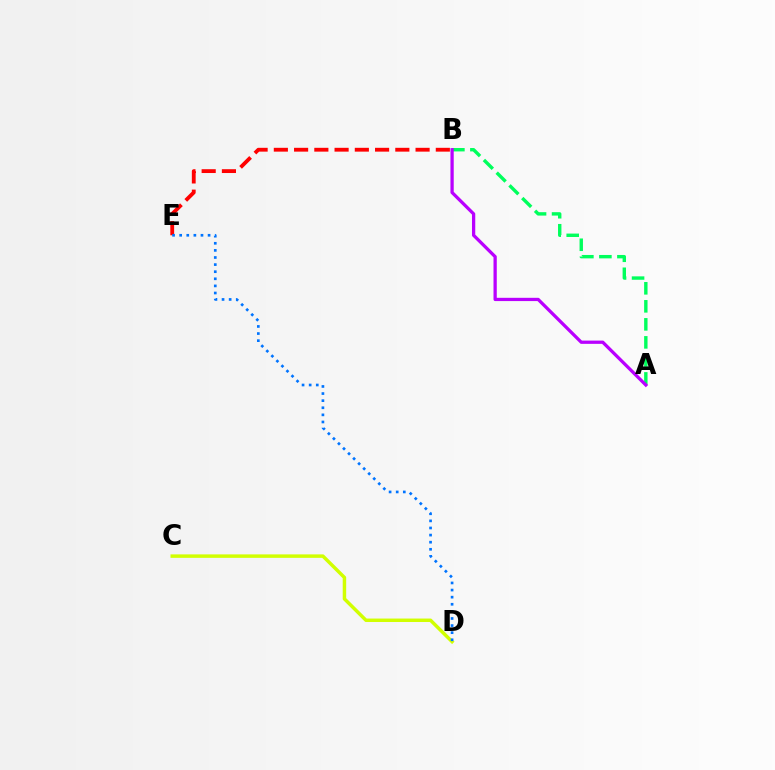{('A', 'B'): [{'color': '#00ff5c', 'line_style': 'dashed', 'thickness': 2.45}, {'color': '#b900ff', 'line_style': 'solid', 'thickness': 2.35}], ('B', 'E'): [{'color': '#ff0000', 'line_style': 'dashed', 'thickness': 2.75}], ('C', 'D'): [{'color': '#d1ff00', 'line_style': 'solid', 'thickness': 2.49}], ('D', 'E'): [{'color': '#0074ff', 'line_style': 'dotted', 'thickness': 1.93}]}